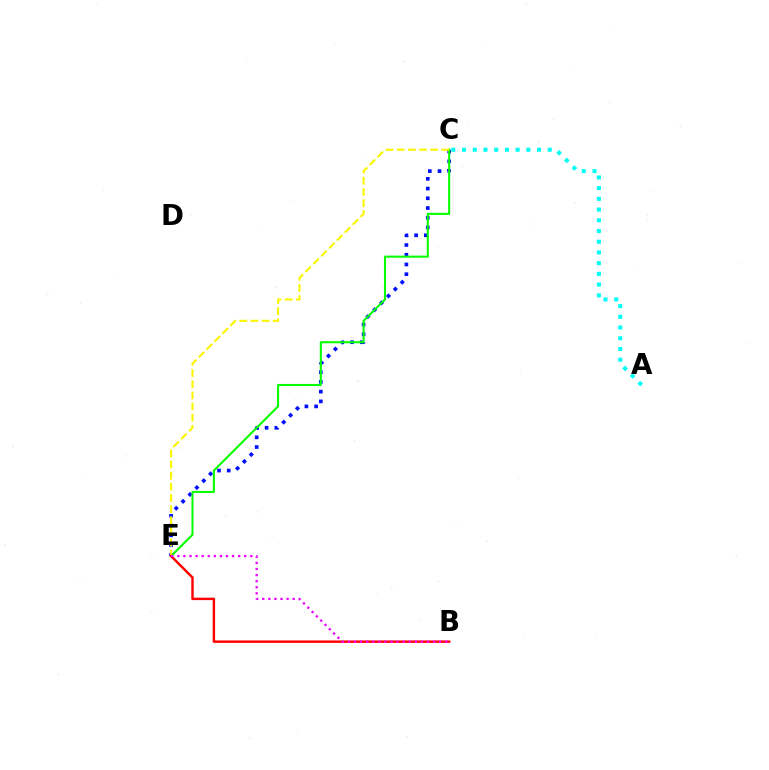{('C', 'E'): [{'color': '#0010ff', 'line_style': 'dotted', 'thickness': 2.64}, {'color': '#08ff00', 'line_style': 'solid', 'thickness': 1.5}, {'color': '#fcf500', 'line_style': 'dashed', 'thickness': 1.51}], ('A', 'C'): [{'color': '#00fff6', 'line_style': 'dotted', 'thickness': 2.91}], ('B', 'E'): [{'color': '#ff0000', 'line_style': 'solid', 'thickness': 1.76}, {'color': '#ee00ff', 'line_style': 'dotted', 'thickness': 1.65}]}